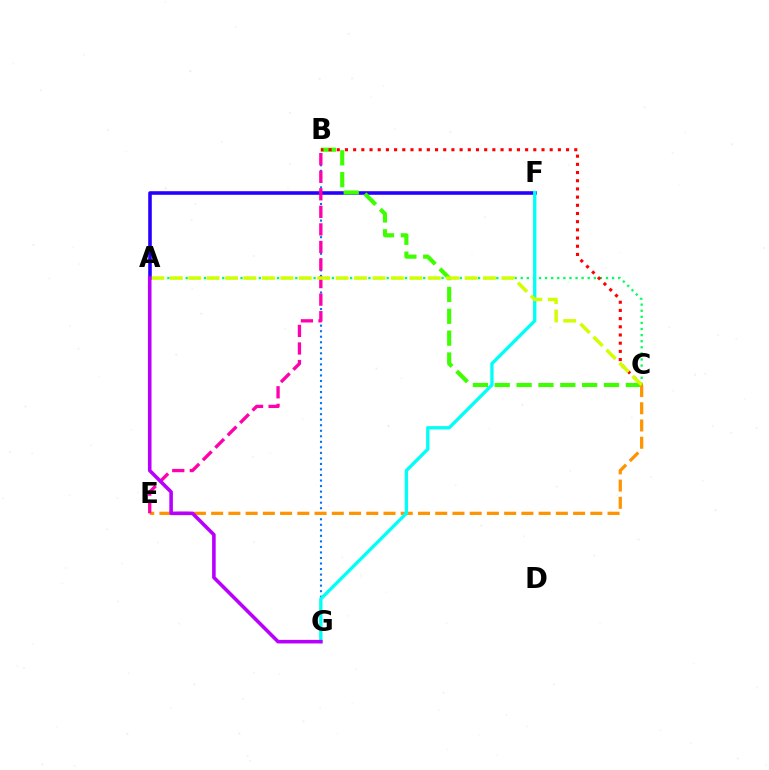{('B', 'G'): [{'color': '#0074ff', 'line_style': 'dotted', 'thickness': 1.5}], ('A', 'C'): [{'color': '#00ff5c', 'line_style': 'dotted', 'thickness': 1.66}, {'color': '#d1ff00', 'line_style': 'dashed', 'thickness': 2.5}], ('A', 'F'): [{'color': '#2500ff', 'line_style': 'solid', 'thickness': 2.58}], ('B', 'C'): [{'color': '#3dff00', 'line_style': 'dashed', 'thickness': 2.97}, {'color': '#ff0000', 'line_style': 'dotted', 'thickness': 2.22}], ('C', 'E'): [{'color': '#ff9400', 'line_style': 'dashed', 'thickness': 2.34}], ('B', 'E'): [{'color': '#ff00ac', 'line_style': 'dashed', 'thickness': 2.39}], ('F', 'G'): [{'color': '#00fff6', 'line_style': 'solid', 'thickness': 2.39}], ('A', 'G'): [{'color': '#b900ff', 'line_style': 'solid', 'thickness': 2.57}]}